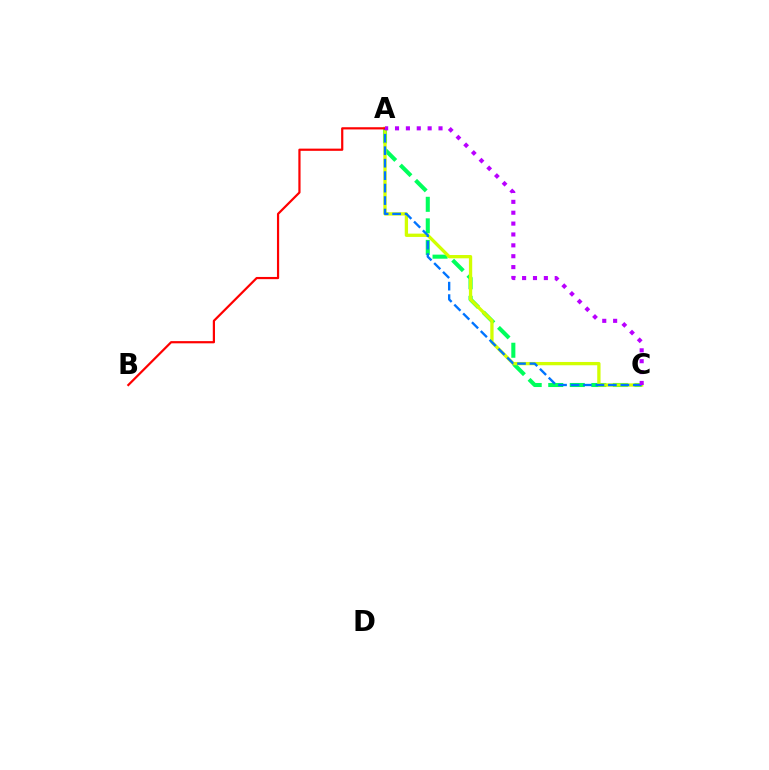{('A', 'C'): [{'color': '#00ff5c', 'line_style': 'dashed', 'thickness': 2.93}, {'color': '#d1ff00', 'line_style': 'solid', 'thickness': 2.38}, {'color': '#0074ff', 'line_style': 'dashed', 'thickness': 1.69}, {'color': '#b900ff', 'line_style': 'dotted', 'thickness': 2.95}], ('A', 'B'): [{'color': '#ff0000', 'line_style': 'solid', 'thickness': 1.59}]}